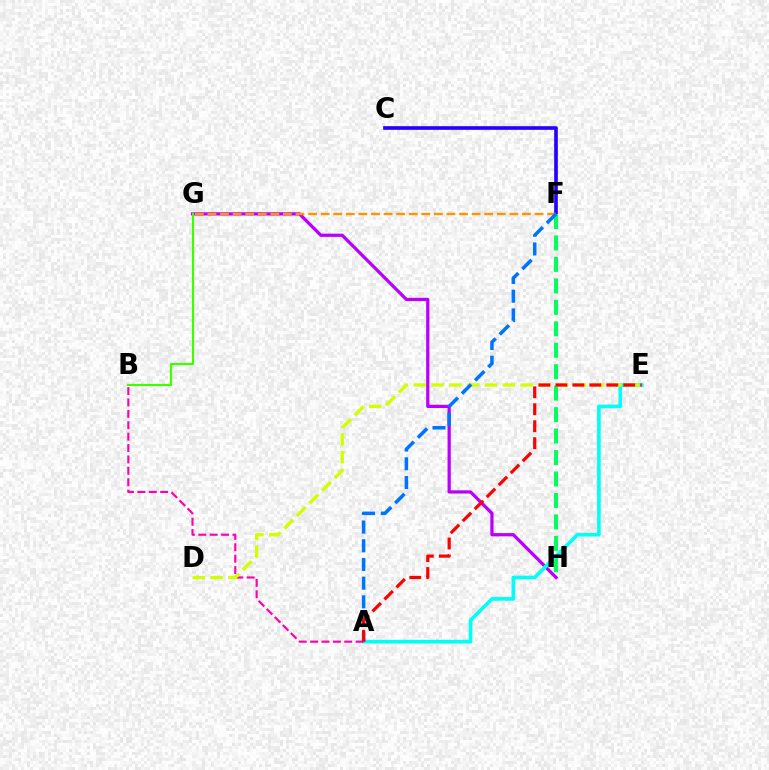{('C', 'F'): [{'color': '#2500ff', 'line_style': 'solid', 'thickness': 2.62}], ('F', 'H'): [{'color': '#00ff5c', 'line_style': 'dashed', 'thickness': 2.92}], ('G', 'H'): [{'color': '#b900ff', 'line_style': 'solid', 'thickness': 2.33}], ('F', 'G'): [{'color': '#ff9400', 'line_style': 'dashed', 'thickness': 1.71}], ('A', 'E'): [{'color': '#00fff6', 'line_style': 'solid', 'thickness': 2.63}, {'color': '#ff0000', 'line_style': 'dashed', 'thickness': 2.31}], ('A', 'B'): [{'color': '#ff00ac', 'line_style': 'dashed', 'thickness': 1.55}], ('D', 'E'): [{'color': '#d1ff00', 'line_style': 'dashed', 'thickness': 2.42}], ('A', 'F'): [{'color': '#0074ff', 'line_style': 'dashed', 'thickness': 2.54}], ('B', 'G'): [{'color': '#3dff00', 'line_style': 'solid', 'thickness': 1.56}]}